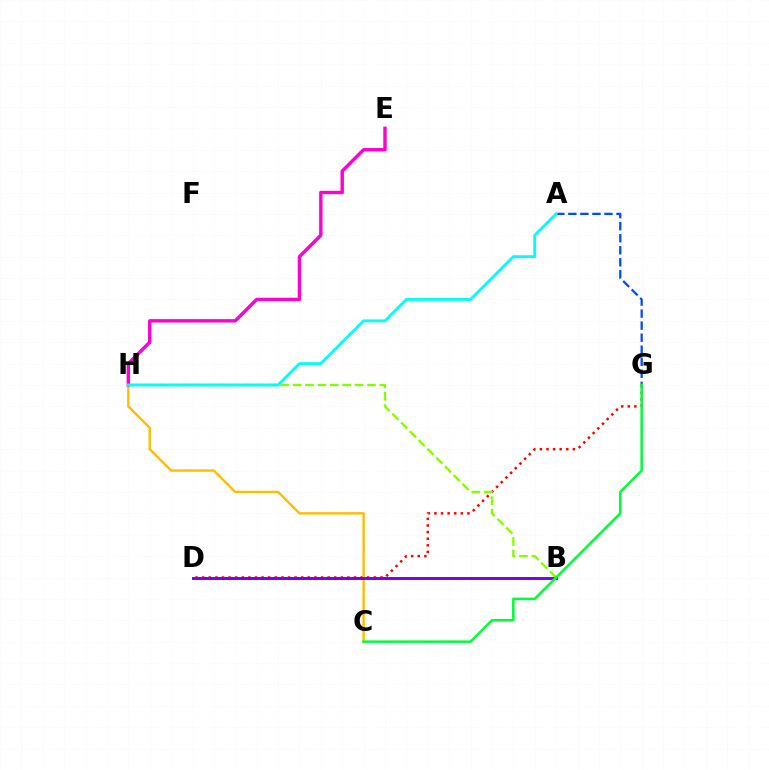{('A', 'G'): [{'color': '#004bff', 'line_style': 'dashed', 'thickness': 1.64}], ('D', 'G'): [{'color': '#ff0000', 'line_style': 'dotted', 'thickness': 1.79}], ('C', 'H'): [{'color': '#ffbd00', 'line_style': 'solid', 'thickness': 1.73}], ('B', 'H'): [{'color': '#84ff00', 'line_style': 'dashed', 'thickness': 1.68}], ('B', 'D'): [{'color': '#7200ff', 'line_style': 'solid', 'thickness': 2.11}], ('C', 'G'): [{'color': '#00ff39', 'line_style': 'solid', 'thickness': 1.83}], ('E', 'H'): [{'color': '#ff00cf', 'line_style': 'solid', 'thickness': 2.45}], ('A', 'H'): [{'color': '#00fff6', 'line_style': 'solid', 'thickness': 2.08}]}